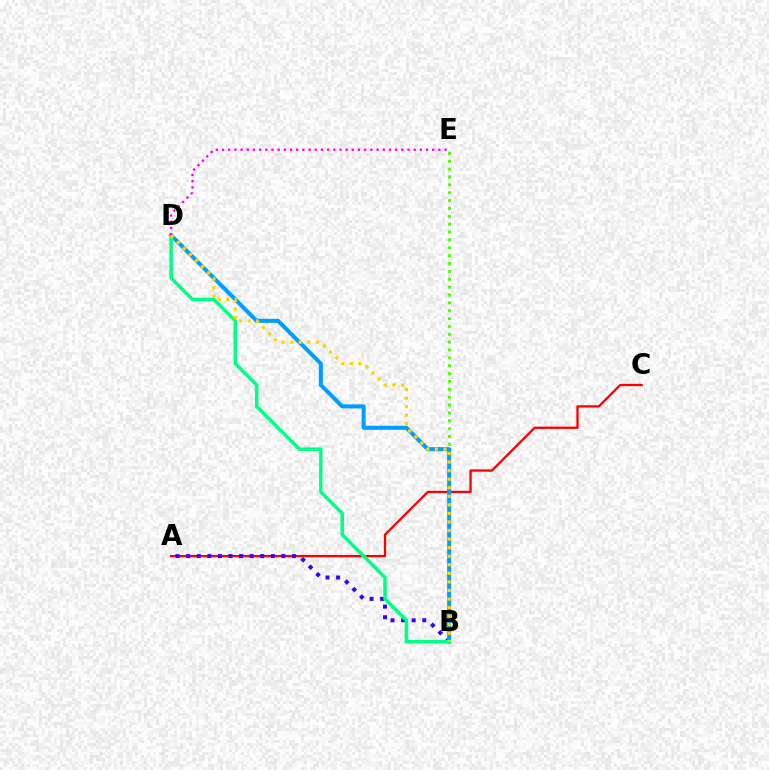{('A', 'C'): [{'color': '#ff0000', 'line_style': 'solid', 'thickness': 1.67}], ('A', 'B'): [{'color': '#3700ff', 'line_style': 'dotted', 'thickness': 2.88}], ('B', 'E'): [{'color': '#4fff00', 'line_style': 'dotted', 'thickness': 2.14}], ('B', 'D'): [{'color': '#009eff', 'line_style': 'solid', 'thickness': 2.91}, {'color': '#00ff86', 'line_style': 'solid', 'thickness': 2.53}, {'color': '#ffd500', 'line_style': 'dotted', 'thickness': 2.33}], ('D', 'E'): [{'color': '#ff00ed', 'line_style': 'dotted', 'thickness': 1.68}]}